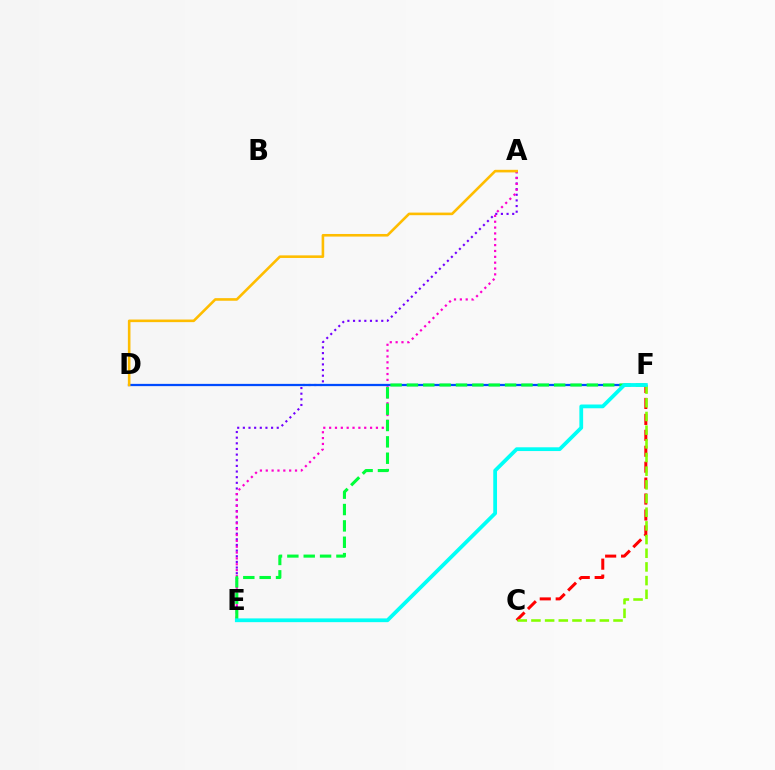{('A', 'E'): [{'color': '#7200ff', 'line_style': 'dotted', 'thickness': 1.53}, {'color': '#ff00cf', 'line_style': 'dotted', 'thickness': 1.59}], ('C', 'F'): [{'color': '#ff0000', 'line_style': 'dashed', 'thickness': 2.16}, {'color': '#84ff00', 'line_style': 'dashed', 'thickness': 1.86}], ('D', 'F'): [{'color': '#004bff', 'line_style': 'solid', 'thickness': 1.63}], ('A', 'D'): [{'color': '#ffbd00', 'line_style': 'solid', 'thickness': 1.87}], ('E', 'F'): [{'color': '#00ff39', 'line_style': 'dashed', 'thickness': 2.22}, {'color': '#00fff6', 'line_style': 'solid', 'thickness': 2.71}]}